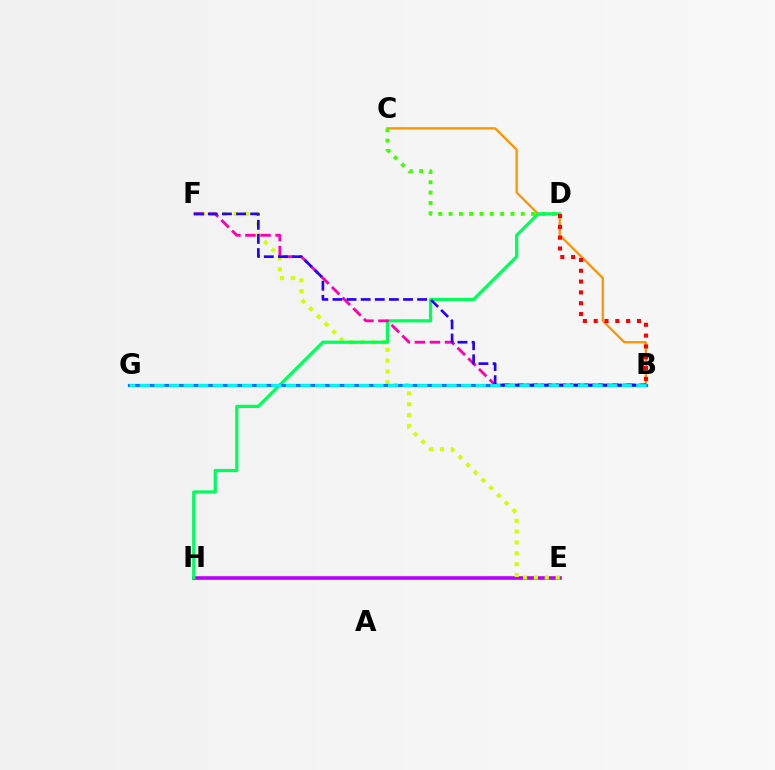{('B', 'C'): [{'color': '#ff9400', 'line_style': 'solid', 'thickness': 1.65}], ('E', 'H'): [{'color': '#b900ff', 'line_style': 'solid', 'thickness': 2.6}], ('C', 'D'): [{'color': '#3dff00', 'line_style': 'dotted', 'thickness': 2.8}], ('E', 'F'): [{'color': '#d1ff00', 'line_style': 'dotted', 'thickness': 2.95}], ('D', 'H'): [{'color': '#00ff5c', 'line_style': 'solid', 'thickness': 2.32}], ('B', 'D'): [{'color': '#ff0000', 'line_style': 'dotted', 'thickness': 2.94}], ('B', 'F'): [{'color': '#ff00ac', 'line_style': 'dashed', 'thickness': 2.05}, {'color': '#2500ff', 'line_style': 'dashed', 'thickness': 1.92}], ('B', 'G'): [{'color': '#0074ff', 'line_style': 'solid', 'thickness': 2.28}, {'color': '#00fff6', 'line_style': 'dashed', 'thickness': 1.98}]}